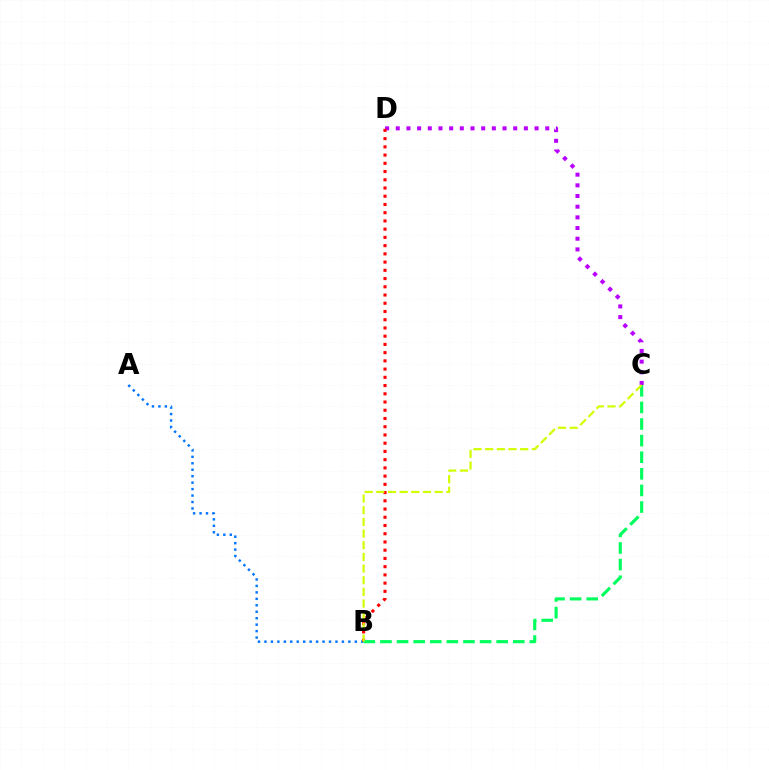{('A', 'B'): [{'color': '#0074ff', 'line_style': 'dotted', 'thickness': 1.75}], ('C', 'D'): [{'color': '#b900ff', 'line_style': 'dotted', 'thickness': 2.9}], ('B', 'D'): [{'color': '#ff0000', 'line_style': 'dotted', 'thickness': 2.24}], ('B', 'C'): [{'color': '#00ff5c', 'line_style': 'dashed', 'thickness': 2.26}, {'color': '#d1ff00', 'line_style': 'dashed', 'thickness': 1.58}]}